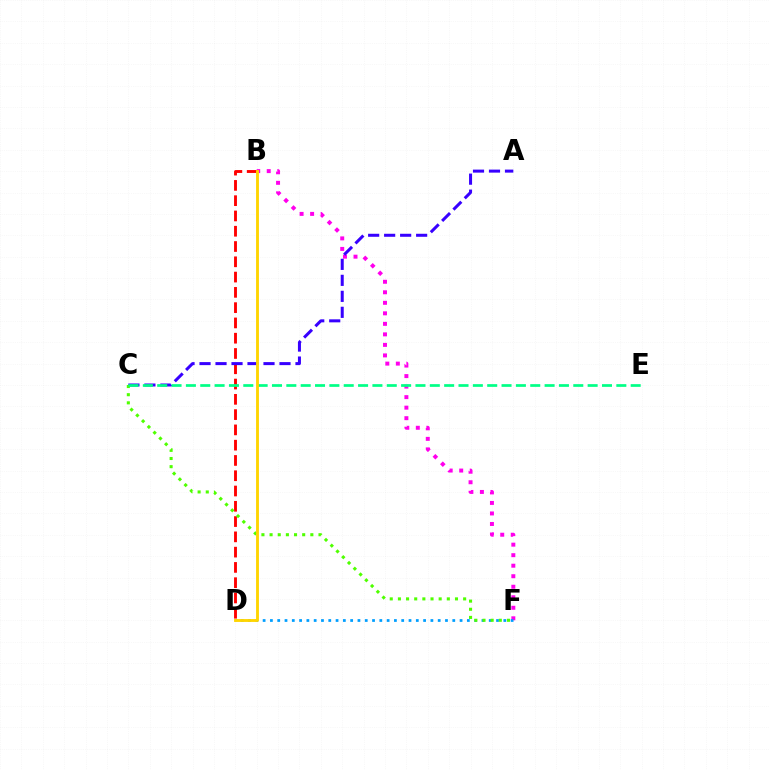{('B', 'F'): [{'color': '#ff00ed', 'line_style': 'dotted', 'thickness': 2.86}], ('D', 'F'): [{'color': '#009eff', 'line_style': 'dotted', 'thickness': 1.98}], ('B', 'D'): [{'color': '#ff0000', 'line_style': 'dashed', 'thickness': 2.08}, {'color': '#ffd500', 'line_style': 'solid', 'thickness': 2.06}], ('A', 'C'): [{'color': '#3700ff', 'line_style': 'dashed', 'thickness': 2.17}], ('C', 'F'): [{'color': '#4fff00', 'line_style': 'dotted', 'thickness': 2.22}], ('C', 'E'): [{'color': '#00ff86', 'line_style': 'dashed', 'thickness': 1.95}]}